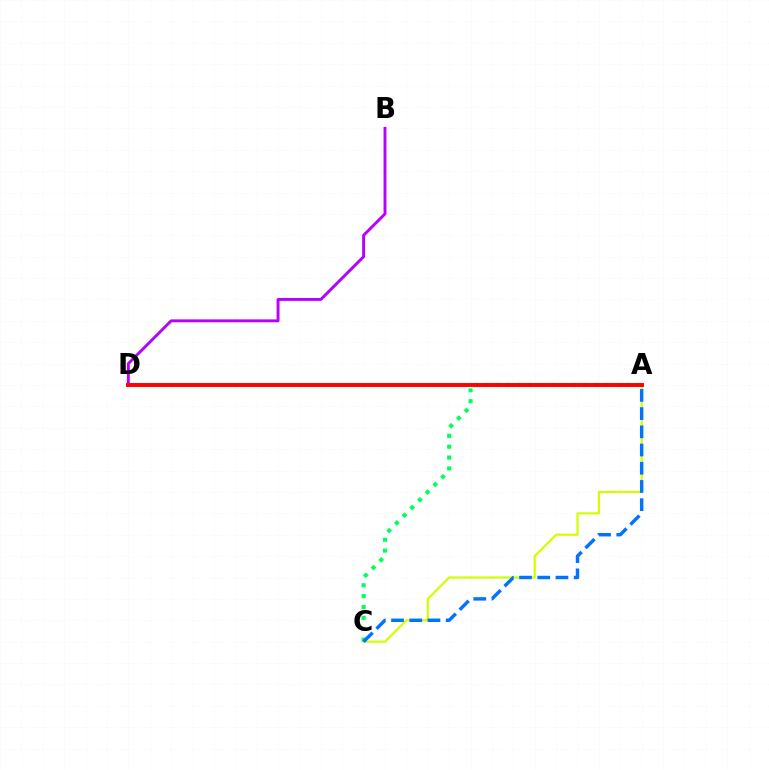{('A', 'C'): [{'color': '#d1ff00', 'line_style': 'solid', 'thickness': 1.58}, {'color': '#00ff5c', 'line_style': 'dotted', 'thickness': 2.95}, {'color': '#0074ff', 'line_style': 'dashed', 'thickness': 2.47}], ('B', 'D'): [{'color': '#b900ff', 'line_style': 'solid', 'thickness': 2.09}], ('A', 'D'): [{'color': '#ff0000', 'line_style': 'solid', 'thickness': 2.84}]}